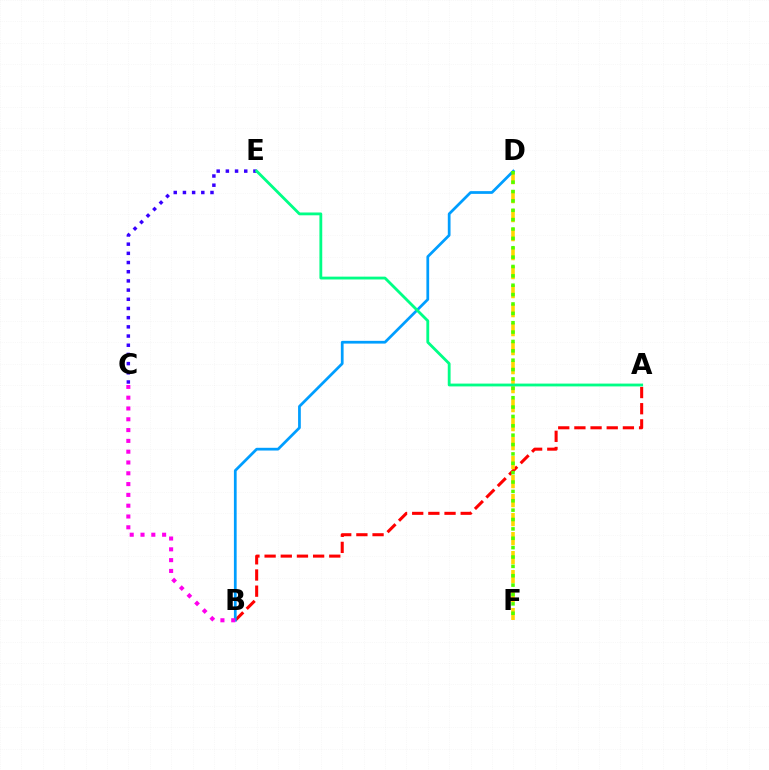{('C', 'E'): [{'color': '#3700ff', 'line_style': 'dotted', 'thickness': 2.5}], ('A', 'B'): [{'color': '#ff0000', 'line_style': 'dashed', 'thickness': 2.2}], ('D', 'F'): [{'color': '#ffd500', 'line_style': 'dashed', 'thickness': 2.58}, {'color': '#4fff00', 'line_style': 'dotted', 'thickness': 2.55}], ('B', 'D'): [{'color': '#009eff', 'line_style': 'solid', 'thickness': 1.97}], ('B', 'C'): [{'color': '#ff00ed', 'line_style': 'dotted', 'thickness': 2.93}], ('A', 'E'): [{'color': '#00ff86', 'line_style': 'solid', 'thickness': 2.03}]}